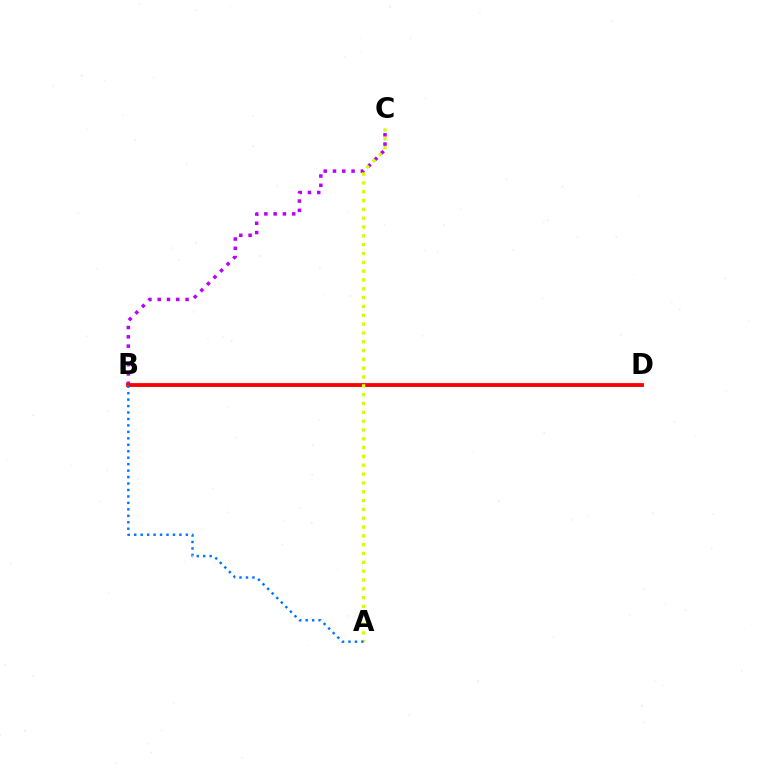{('B', 'C'): [{'color': '#b900ff', 'line_style': 'dotted', 'thickness': 2.52}], ('B', 'D'): [{'color': '#00ff5c', 'line_style': 'solid', 'thickness': 2.1}, {'color': '#ff0000', 'line_style': 'solid', 'thickness': 2.73}], ('A', 'C'): [{'color': '#d1ff00', 'line_style': 'dotted', 'thickness': 2.4}], ('A', 'B'): [{'color': '#0074ff', 'line_style': 'dotted', 'thickness': 1.75}]}